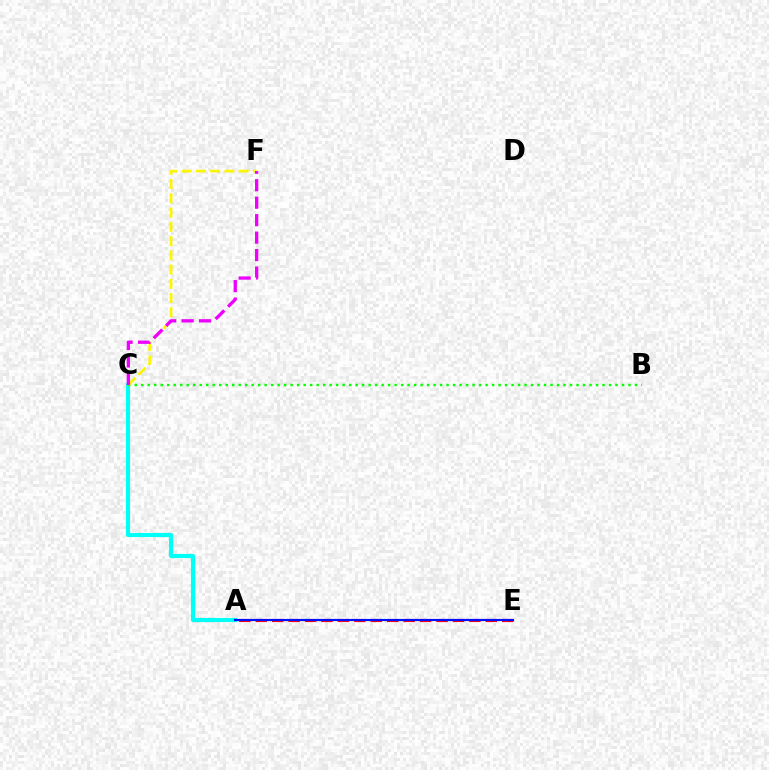{('A', 'C'): [{'color': '#00fff6', 'line_style': 'solid', 'thickness': 2.99}], ('A', 'E'): [{'color': '#ff0000', 'line_style': 'dashed', 'thickness': 2.23}, {'color': '#0010ff', 'line_style': 'solid', 'thickness': 1.55}], ('B', 'C'): [{'color': '#08ff00', 'line_style': 'dotted', 'thickness': 1.77}], ('C', 'F'): [{'color': '#fcf500', 'line_style': 'dashed', 'thickness': 1.94}, {'color': '#ee00ff', 'line_style': 'dashed', 'thickness': 2.37}]}